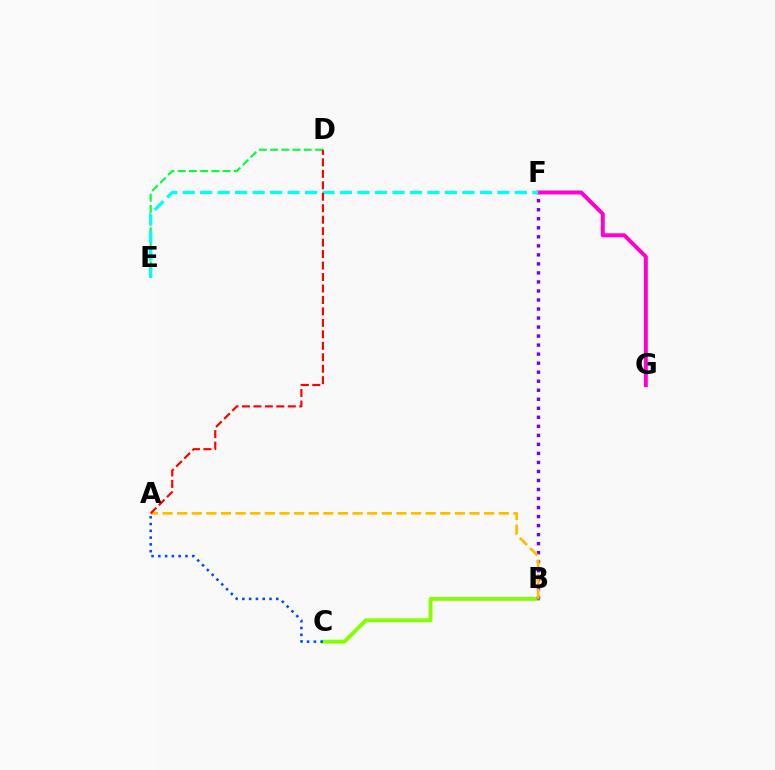{('D', 'E'): [{'color': '#00ff39', 'line_style': 'dashed', 'thickness': 1.53}], ('B', 'C'): [{'color': '#84ff00', 'line_style': 'solid', 'thickness': 2.76}], ('F', 'G'): [{'color': '#ff00cf', 'line_style': 'solid', 'thickness': 2.84}], ('B', 'F'): [{'color': '#7200ff', 'line_style': 'dotted', 'thickness': 2.45}], ('E', 'F'): [{'color': '#00fff6', 'line_style': 'dashed', 'thickness': 2.37}], ('A', 'B'): [{'color': '#ffbd00', 'line_style': 'dashed', 'thickness': 1.99}], ('A', 'C'): [{'color': '#004bff', 'line_style': 'dotted', 'thickness': 1.84}], ('A', 'D'): [{'color': '#ff0000', 'line_style': 'dashed', 'thickness': 1.56}]}